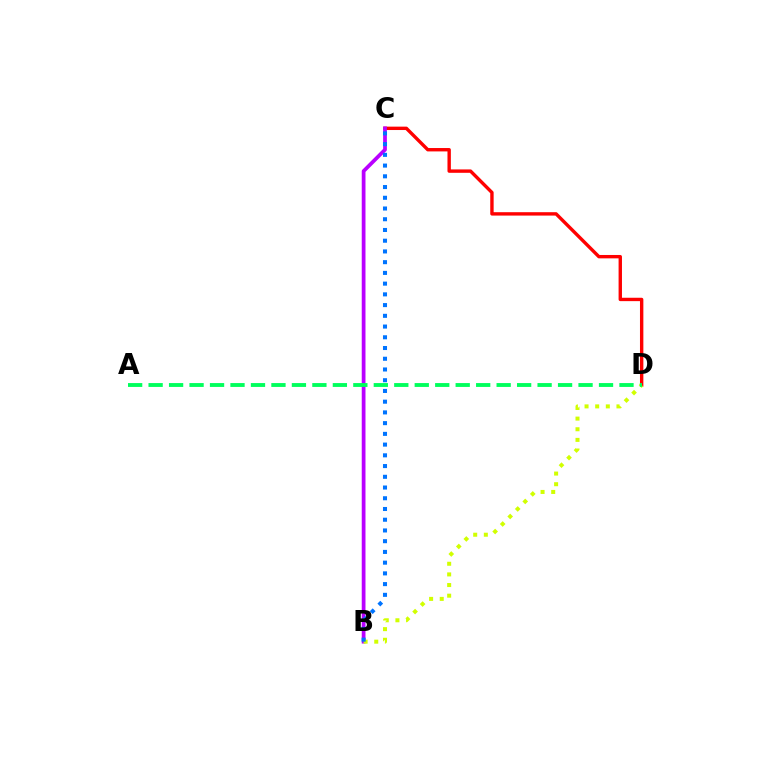{('C', 'D'): [{'color': '#ff0000', 'line_style': 'solid', 'thickness': 2.44}], ('B', 'C'): [{'color': '#b900ff', 'line_style': 'solid', 'thickness': 2.7}, {'color': '#0074ff', 'line_style': 'dotted', 'thickness': 2.92}], ('B', 'D'): [{'color': '#d1ff00', 'line_style': 'dotted', 'thickness': 2.89}], ('A', 'D'): [{'color': '#00ff5c', 'line_style': 'dashed', 'thickness': 2.78}]}